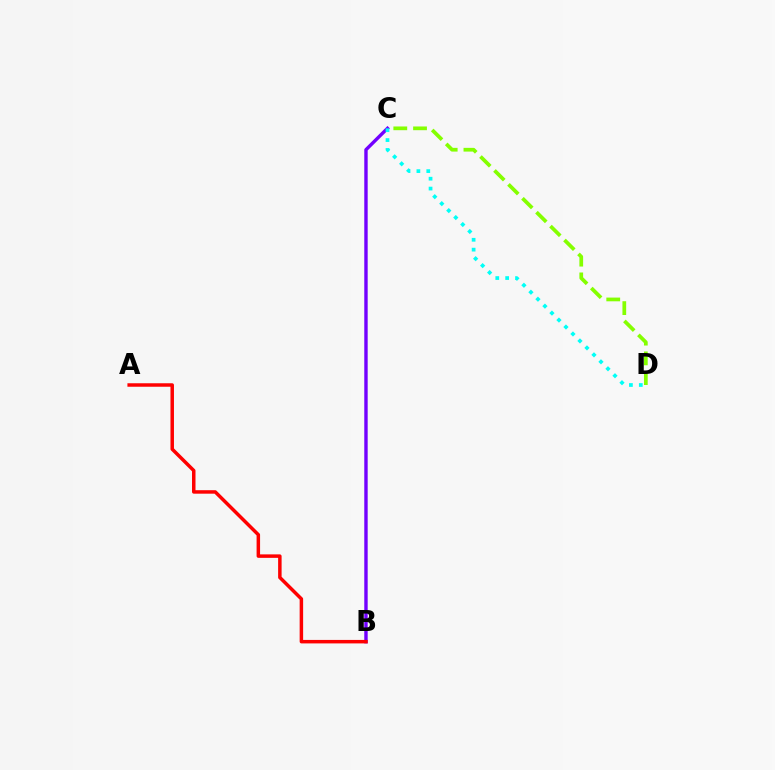{('B', 'C'): [{'color': '#7200ff', 'line_style': 'solid', 'thickness': 2.45}], ('A', 'B'): [{'color': '#ff0000', 'line_style': 'solid', 'thickness': 2.51}], ('C', 'D'): [{'color': '#84ff00', 'line_style': 'dashed', 'thickness': 2.68}, {'color': '#00fff6', 'line_style': 'dotted', 'thickness': 2.68}]}